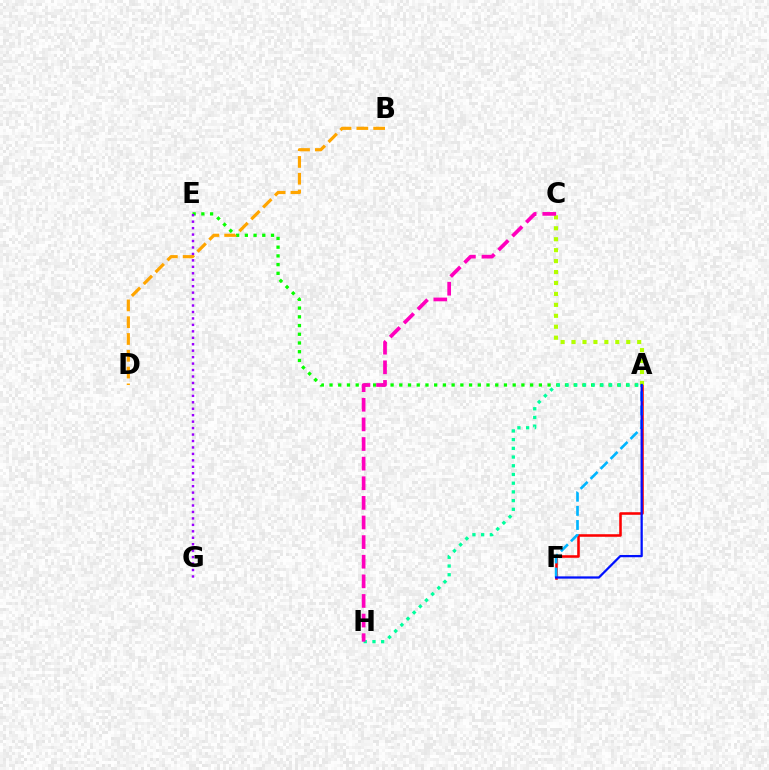{('A', 'E'): [{'color': '#08ff00', 'line_style': 'dotted', 'thickness': 2.37}], ('A', 'F'): [{'color': '#ff0000', 'line_style': 'solid', 'thickness': 1.84}, {'color': '#00b5ff', 'line_style': 'dashed', 'thickness': 1.92}, {'color': '#0010ff', 'line_style': 'solid', 'thickness': 1.62}], ('A', 'C'): [{'color': '#b3ff00', 'line_style': 'dotted', 'thickness': 2.97}], ('A', 'H'): [{'color': '#00ff9d', 'line_style': 'dotted', 'thickness': 2.37}], ('C', 'H'): [{'color': '#ff00bd', 'line_style': 'dashed', 'thickness': 2.67}], ('B', 'D'): [{'color': '#ffa500', 'line_style': 'dashed', 'thickness': 2.28}], ('E', 'G'): [{'color': '#9b00ff', 'line_style': 'dotted', 'thickness': 1.75}]}